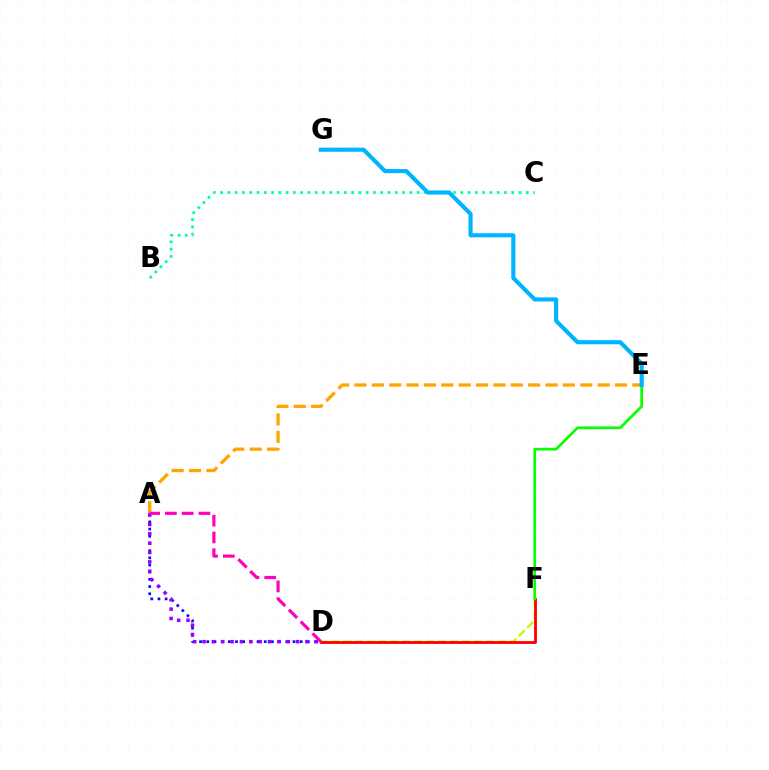{('D', 'F'): [{'color': '#b3ff00', 'line_style': 'dashed', 'thickness': 1.61}, {'color': '#ff0000', 'line_style': 'solid', 'thickness': 2.03}], ('A', 'E'): [{'color': '#ffa500', 'line_style': 'dashed', 'thickness': 2.36}], ('B', 'C'): [{'color': '#00ff9d', 'line_style': 'dotted', 'thickness': 1.98}], ('A', 'D'): [{'color': '#0010ff', 'line_style': 'dotted', 'thickness': 1.95}, {'color': '#9b00ff', 'line_style': 'dotted', 'thickness': 2.54}, {'color': '#ff00bd', 'line_style': 'dashed', 'thickness': 2.28}], ('E', 'F'): [{'color': '#08ff00', 'line_style': 'solid', 'thickness': 1.94}], ('E', 'G'): [{'color': '#00b5ff', 'line_style': 'solid', 'thickness': 2.97}]}